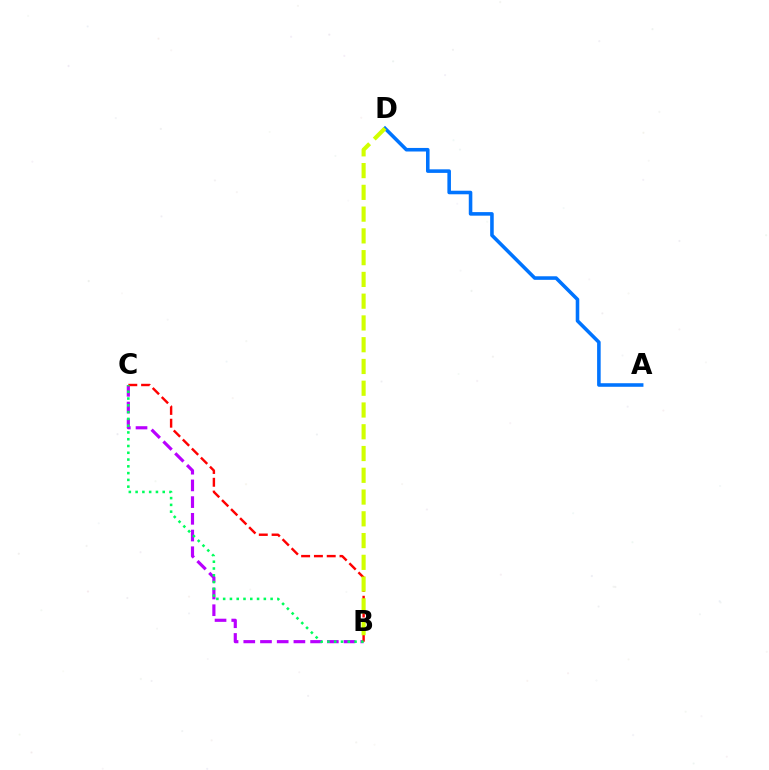{('A', 'D'): [{'color': '#0074ff', 'line_style': 'solid', 'thickness': 2.57}], ('B', 'C'): [{'color': '#b900ff', 'line_style': 'dashed', 'thickness': 2.27}, {'color': '#ff0000', 'line_style': 'dashed', 'thickness': 1.74}, {'color': '#00ff5c', 'line_style': 'dotted', 'thickness': 1.84}], ('B', 'D'): [{'color': '#d1ff00', 'line_style': 'dashed', 'thickness': 2.96}]}